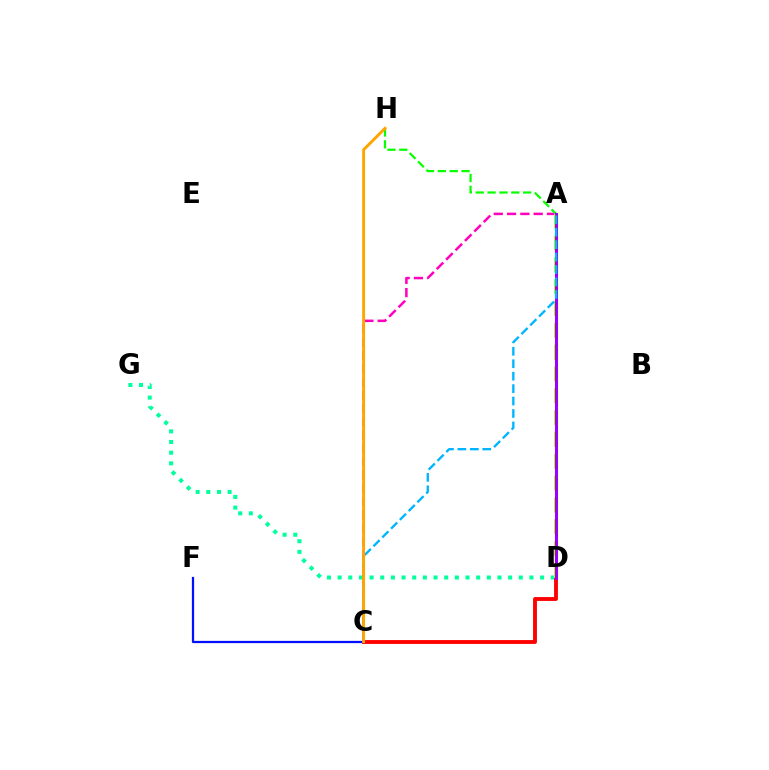{('D', 'G'): [{'color': '#00ff9d', 'line_style': 'dotted', 'thickness': 2.9}], ('A', 'C'): [{'color': '#ff00bd', 'line_style': 'dashed', 'thickness': 1.81}, {'color': '#00b5ff', 'line_style': 'dashed', 'thickness': 1.69}], ('C', 'D'): [{'color': '#ff0000', 'line_style': 'solid', 'thickness': 2.78}], ('A', 'D'): [{'color': '#b3ff00', 'line_style': 'dashed', 'thickness': 2.96}, {'color': '#9b00ff', 'line_style': 'solid', 'thickness': 2.19}], ('A', 'H'): [{'color': '#08ff00', 'line_style': 'dashed', 'thickness': 1.61}], ('C', 'F'): [{'color': '#0010ff', 'line_style': 'solid', 'thickness': 1.62}], ('C', 'H'): [{'color': '#ffa500', 'line_style': 'solid', 'thickness': 2.1}]}